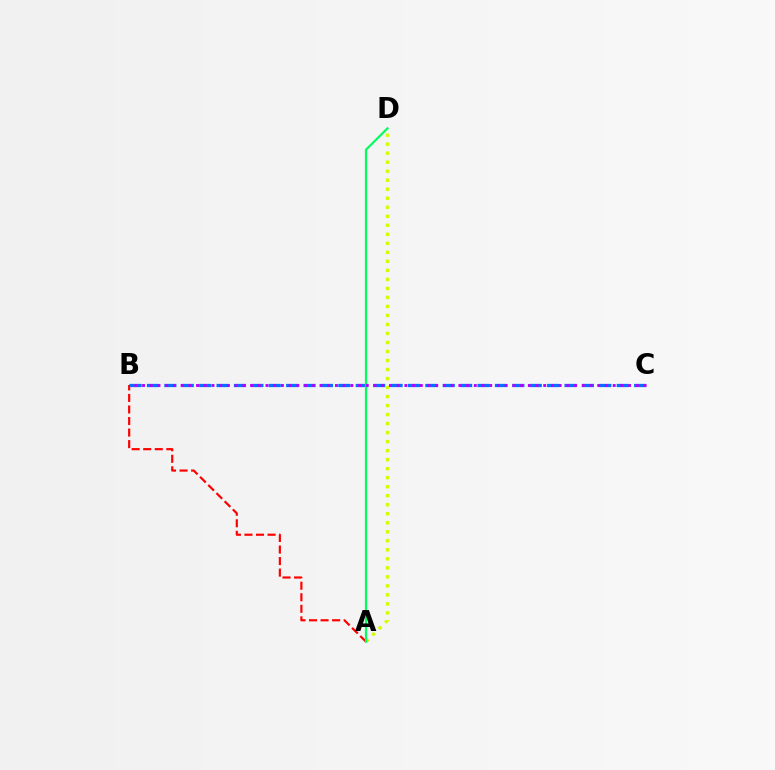{('A', 'B'): [{'color': '#ff0000', 'line_style': 'dashed', 'thickness': 1.57}], ('B', 'C'): [{'color': '#0074ff', 'line_style': 'dashed', 'thickness': 2.36}, {'color': '#b900ff', 'line_style': 'dotted', 'thickness': 2.1}], ('A', 'D'): [{'color': '#d1ff00', 'line_style': 'dotted', 'thickness': 2.45}, {'color': '#00ff5c', 'line_style': 'solid', 'thickness': 1.56}]}